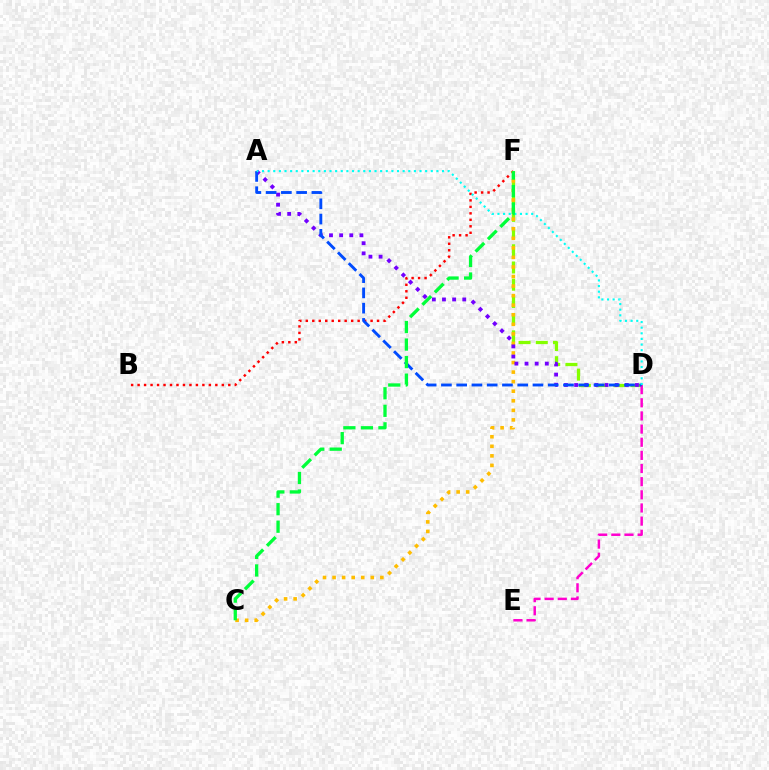{('B', 'F'): [{'color': '#ff0000', 'line_style': 'dotted', 'thickness': 1.76}], ('D', 'F'): [{'color': '#84ff00', 'line_style': 'dashed', 'thickness': 2.34}], ('C', 'F'): [{'color': '#ffbd00', 'line_style': 'dotted', 'thickness': 2.6}, {'color': '#00ff39', 'line_style': 'dashed', 'thickness': 2.38}], ('A', 'D'): [{'color': '#7200ff', 'line_style': 'dotted', 'thickness': 2.75}, {'color': '#004bff', 'line_style': 'dashed', 'thickness': 2.07}, {'color': '#00fff6', 'line_style': 'dotted', 'thickness': 1.53}], ('D', 'E'): [{'color': '#ff00cf', 'line_style': 'dashed', 'thickness': 1.79}]}